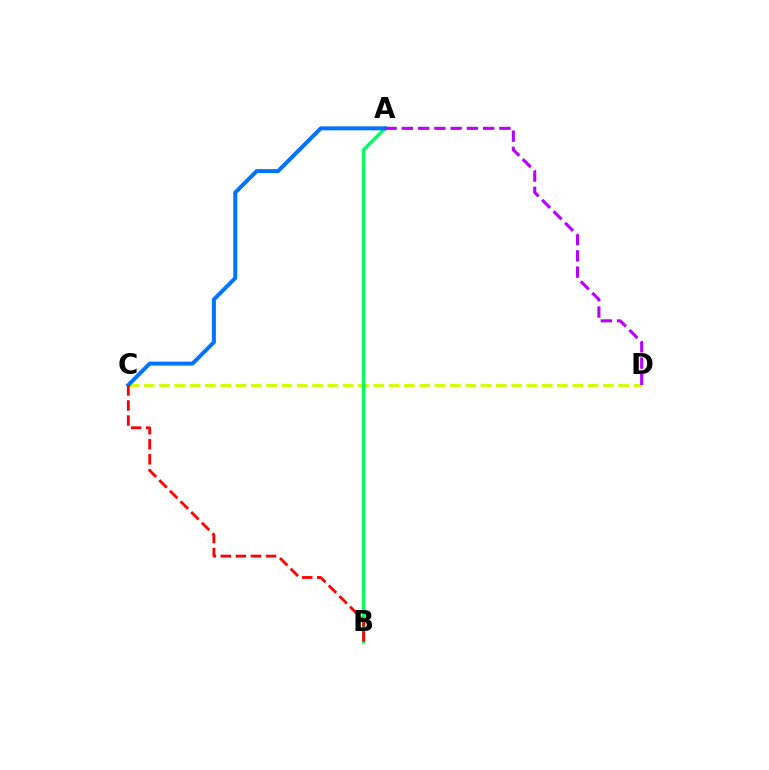{('C', 'D'): [{'color': '#d1ff00', 'line_style': 'dashed', 'thickness': 2.08}], ('A', 'B'): [{'color': '#00ff5c', 'line_style': 'solid', 'thickness': 2.37}], ('A', 'C'): [{'color': '#0074ff', 'line_style': 'solid', 'thickness': 2.86}], ('A', 'D'): [{'color': '#b900ff', 'line_style': 'dashed', 'thickness': 2.21}], ('B', 'C'): [{'color': '#ff0000', 'line_style': 'dashed', 'thickness': 2.04}]}